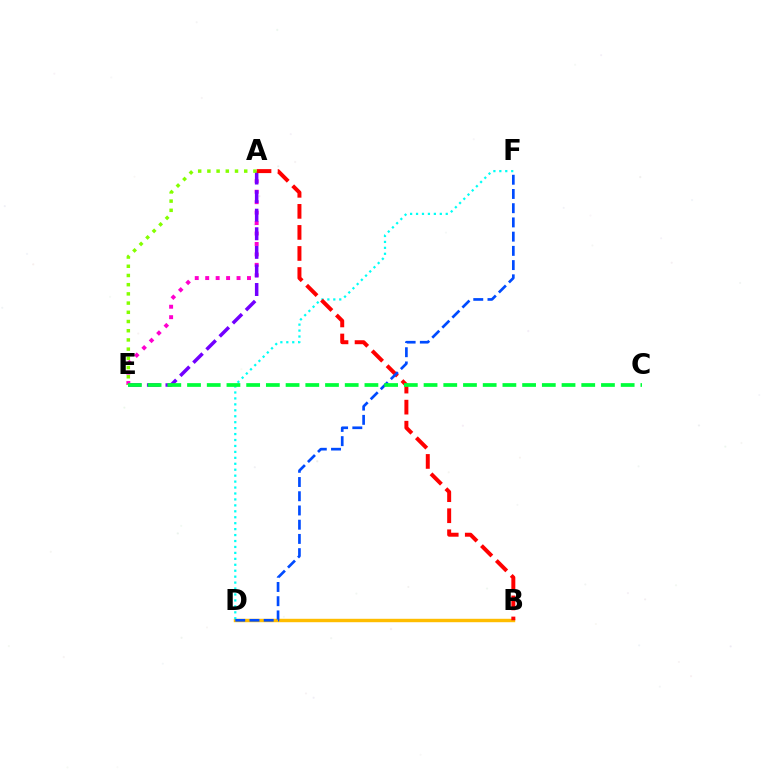{('A', 'E'): [{'color': '#ff00cf', 'line_style': 'dotted', 'thickness': 2.84}, {'color': '#7200ff', 'line_style': 'dashed', 'thickness': 2.52}, {'color': '#84ff00', 'line_style': 'dotted', 'thickness': 2.5}], ('B', 'D'): [{'color': '#ffbd00', 'line_style': 'solid', 'thickness': 2.46}], ('D', 'F'): [{'color': '#00fff6', 'line_style': 'dotted', 'thickness': 1.61}, {'color': '#004bff', 'line_style': 'dashed', 'thickness': 1.93}], ('A', 'B'): [{'color': '#ff0000', 'line_style': 'dashed', 'thickness': 2.86}], ('C', 'E'): [{'color': '#00ff39', 'line_style': 'dashed', 'thickness': 2.68}]}